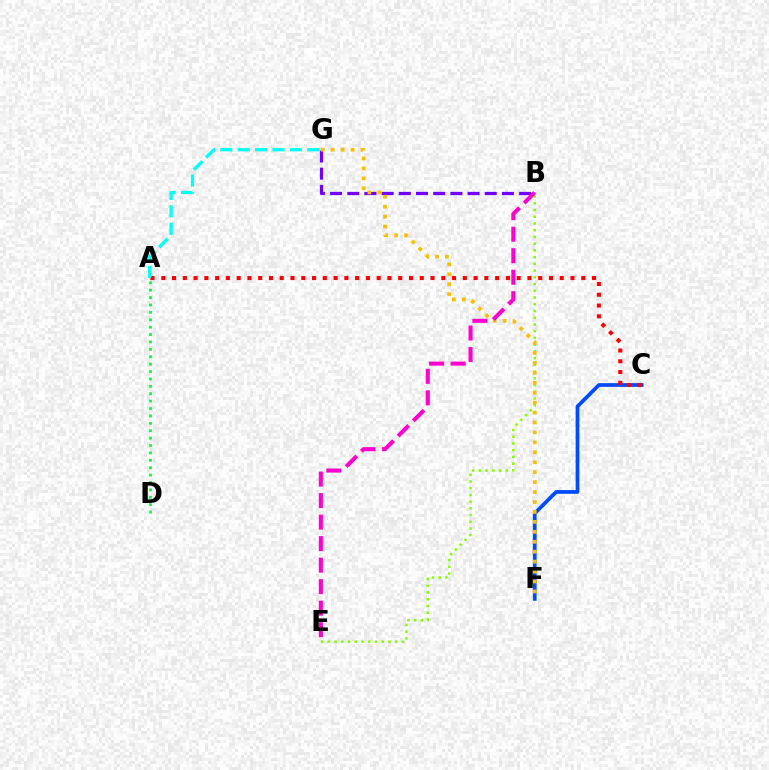{('C', 'F'): [{'color': '#004bff', 'line_style': 'solid', 'thickness': 2.68}], ('B', 'G'): [{'color': '#7200ff', 'line_style': 'dashed', 'thickness': 2.33}], ('A', 'C'): [{'color': '#ff0000', 'line_style': 'dotted', 'thickness': 2.93}], ('B', 'E'): [{'color': '#84ff00', 'line_style': 'dotted', 'thickness': 1.83}, {'color': '#ff00cf', 'line_style': 'dashed', 'thickness': 2.92}], ('F', 'G'): [{'color': '#ffbd00', 'line_style': 'dotted', 'thickness': 2.7}], ('A', 'G'): [{'color': '#00fff6', 'line_style': 'dashed', 'thickness': 2.36}], ('A', 'D'): [{'color': '#00ff39', 'line_style': 'dotted', 'thickness': 2.01}]}